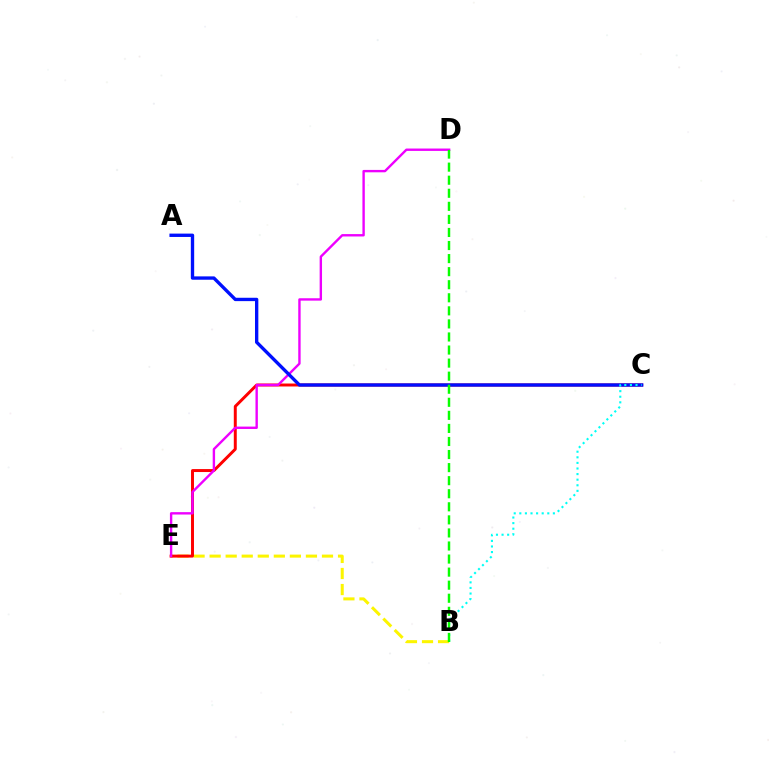{('B', 'E'): [{'color': '#fcf500', 'line_style': 'dashed', 'thickness': 2.18}], ('C', 'E'): [{'color': '#ff0000', 'line_style': 'solid', 'thickness': 2.13}], ('D', 'E'): [{'color': '#ee00ff', 'line_style': 'solid', 'thickness': 1.72}], ('A', 'C'): [{'color': '#0010ff', 'line_style': 'solid', 'thickness': 2.41}], ('B', 'C'): [{'color': '#00fff6', 'line_style': 'dotted', 'thickness': 1.52}], ('B', 'D'): [{'color': '#08ff00', 'line_style': 'dashed', 'thickness': 1.77}]}